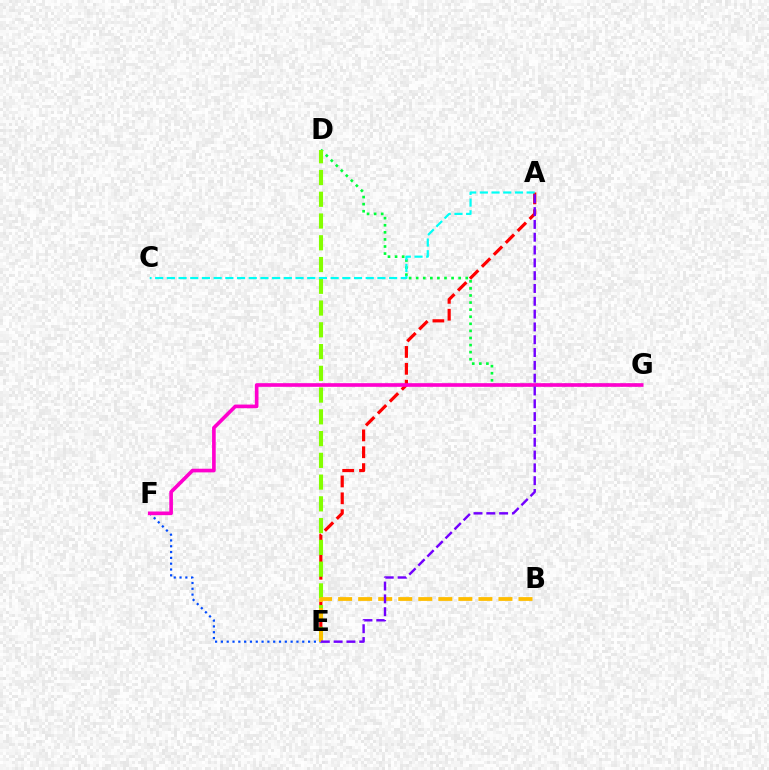{('D', 'G'): [{'color': '#00ff39', 'line_style': 'dotted', 'thickness': 1.92}], ('A', 'E'): [{'color': '#ff0000', 'line_style': 'dashed', 'thickness': 2.29}, {'color': '#7200ff', 'line_style': 'dashed', 'thickness': 1.74}], ('D', 'E'): [{'color': '#84ff00', 'line_style': 'dashed', 'thickness': 2.96}], ('E', 'F'): [{'color': '#004bff', 'line_style': 'dotted', 'thickness': 1.58}], ('F', 'G'): [{'color': '#ff00cf', 'line_style': 'solid', 'thickness': 2.63}], ('A', 'C'): [{'color': '#00fff6', 'line_style': 'dashed', 'thickness': 1.59}], ('B', 'E'): [{'color': '#ffbd00', 'line_style': 'dashed', 'thickness': 2.72}]}